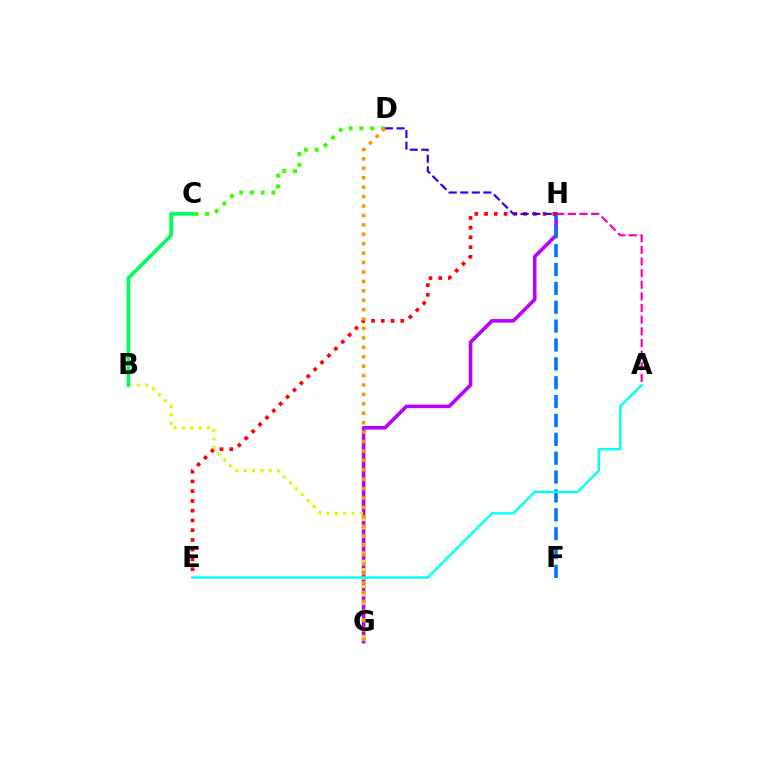{('G', 'H'): [{'color': '#b900ff', 'line_style': 'solid', 'thickness': 2.57}], ('B', 'G'): [{'color': '#d1ff00', 'line_style': 'dotted', 'thickness': 2.27}], ('A', 'H'): [{'color': '#ff00ac', 'line_style': 'dashed', 'thickness': 1.58}], ('B', 'C'): [{'color': '#00ff5c', 'line_style': 'solid', 'thickness': 2.63}], ('C', 'D'): [{'color': '#3dff00', 'line_style': 'dotted', 'thickness': 2.92}], ('F', 'H'): [{'color': '#0074ff', 'line_style': 'dashed', 'thickness': 2.56}], ('E', 'H'): [{'color': '#ff0000', 'line_style': 'dotted', 'thickness': 2.65}], ('D', 'H'): [{'color': '#2500ff', 'line_style': 'dashed', 'thickness': 1.57}], ('D', 'G'): [{'color': '#ff9400', 'line_style': 'dotted', 'thickness': 2.56}], ('A', 'E'): [{'color': '#00fff6', 'line_style': 'solid', 'thickness': 1.72}]}